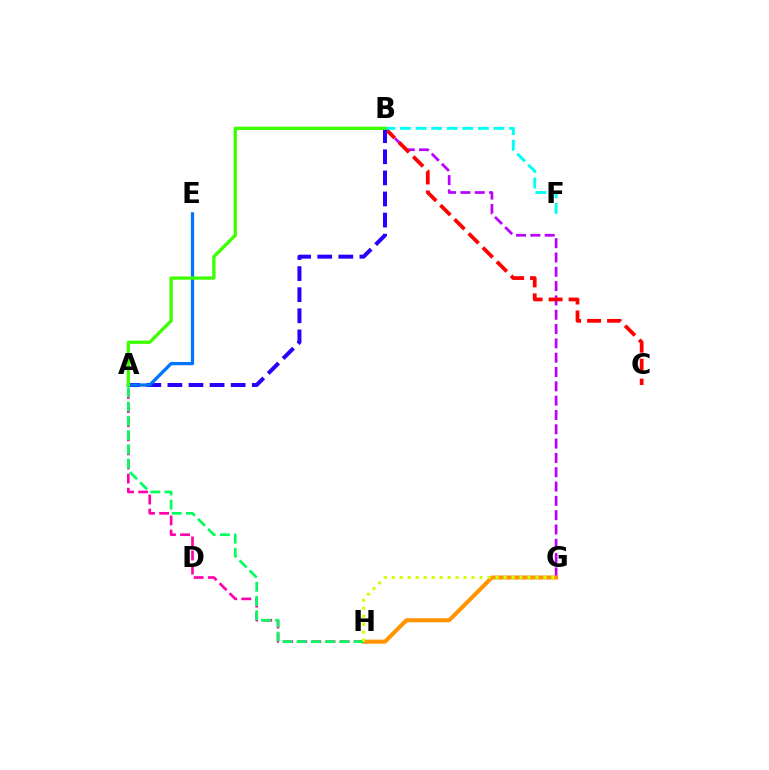{('A', 'H'): [{'color': '#ff00ac', 'line_style': 'dashed', 'thickness': 1.92}, {'color': '#00ff5c', 'line_style': 'dashed', 'thickness': 1.94}], ('B', 'G'): [{'color': '#b900ff', 'line_style': 'dashed', 'thickness': 1.94}], ('G', 'H'): [{'color': '#ff9400', 'line_style': 'solid', 'thickness': 2.91}, {'color': '#d1ff00', 'line_style': 'dotted', 'thickness': 2.17}], ('B', 'C'): [{'color': '#ff0000', 'line_style': 'dashed', 'thickness': 2.71}], ('A', 'B'): [{'color': '#2500ff', 'line_style': 'dashed', 'thickness': 2.87}, {'color': '#3dff00', 'line_style': 'solid', 'thickness': 2.38}], ('B', 'F'): [{'color': '#00fff6', 'line_style': 'dashed', 'thickness': 2.12}], ('A', 'E'): [{'color': '#0074ff', 'line_style': 'solid', 'thickness': 2.35}]}